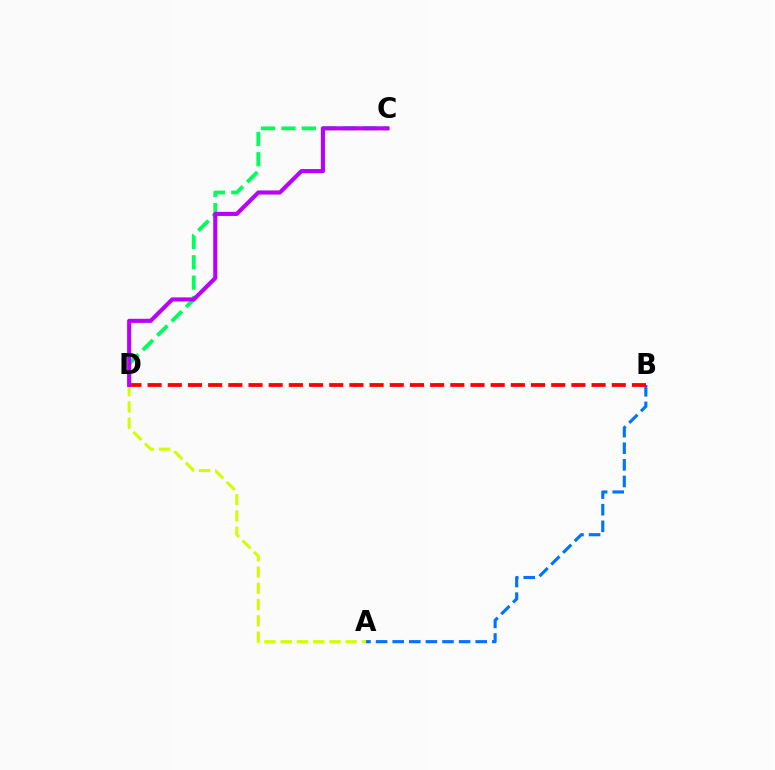{('A', 'D'): [{'color': '#d1ff00', 'line_style': 'dashed', 'thickness': 2.21}], ('A', 'B'): [{'color': '#0074ff', 'line_style': 'dashed', 'thickness': 2.26}], ('C', 'D'): [{'color': '#00ff5c', 'line_style': 'dashed', 'thickness': 2.77}, {'color': '#b900ff', 'line_style': 'solid', 'thickness': 2.95}], ('B', 'D'): [{'color': '#ff0000', 'line_style': 'dashed', 'thickness': 2.74}]}